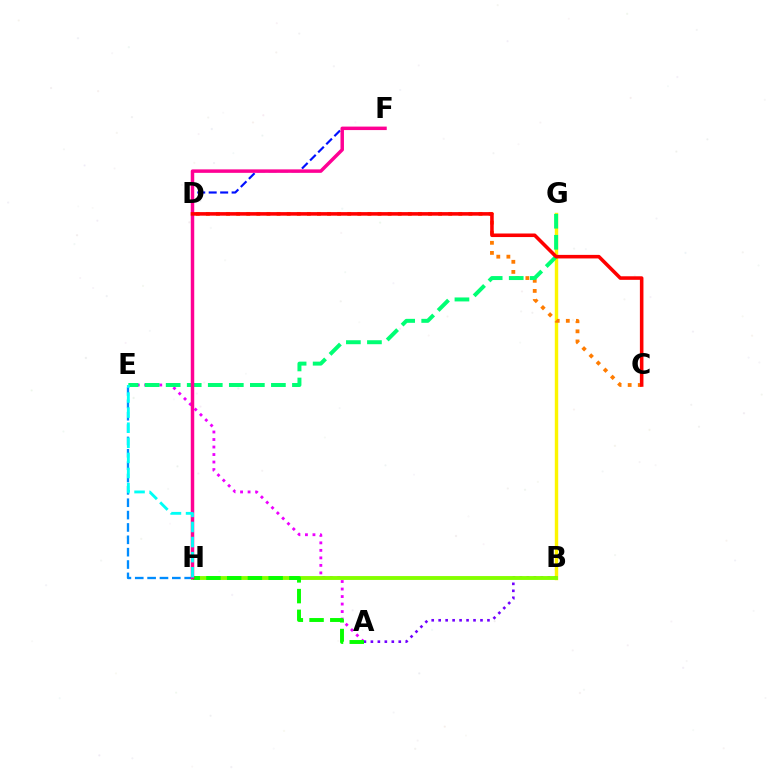{('B', 'G'): [{'color': '#fcf500', 'line_style': 'solid', 'thickness': 2.45}], ('C', 'D'): [{'color': '#ff7c00', 'line_style': 'dotted', 'thickness': 2.74}, {'color': '#ff0000', 'line_style': 'solid', 'thickness': 2.57}], ('F', 'H'): [{'color': '#0010ff', 'line_style': 'dashed', 'thickness': 1.56}, {'color': '#ff0094', 'line_style': 'solid', 'thickness': 2.5}], ('A', 'E'): [{'color': '#ee00ff', 'line_style': 'dotted', 'thickness': 2.04}], ('A', 'B'): [{'color': '#7200ff', 'line_style': 'dotted', 'thickness': 1.89}], ('B', 'H'): [{'color': '#84ff00', 'line_style': 'solid', 'thickness': 2.79}], ('E', 'G'): [{'color': '#00ff74', 'line_style': 'dashed', 'thickness': 2.86}], ('E', 'H'): [{'color': '#008cff', 'line_style': 'dashed', 'thickness': 1.68}, {'color': '#00fff6', 'line_style': 'dashed', 'thickness': 2.05}], ('A', 'H'): [{'color': '#08ff00', 'line_style': 'dashed', 'thickness': 2.82}]}